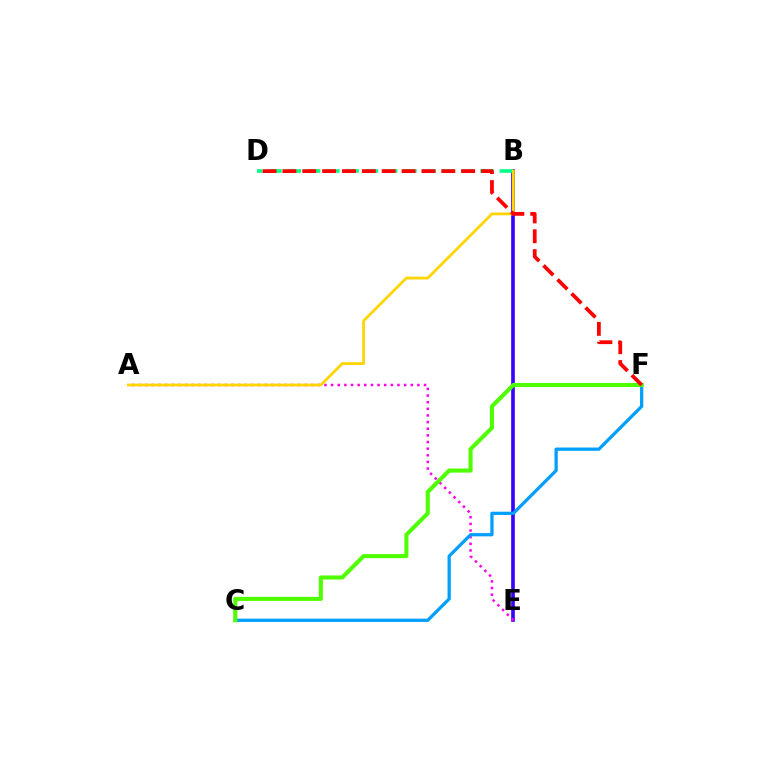{('B', 'E'): [{'color': '#3700ff', 'line_style': 'solid', 'thickness': 2.63}], ('B', 'D'): [{'color': '#00ff86', 'line_style': 'dashed', 'thickness': 2.62}], ('A', 'E'): [{'color': '#ff00ed', 'line_style': 'dotted', 'thickness': 1.8}], ('C', 'F'): [{'color': '#009eff', 'line_style': 'solid', 'thickness': 2.34}, {'color': '#4fff00', 'line_style': 'solid', 'thickness': 2.93}], ('A', 'B'): [{'color': '#ffd500', 'line_style': 'solid', 'thickness': 2.01}], ('D', 'F'): [{'color': '#ff0000', 'line_style': 'dashed', 'thickness': 2.7}]}